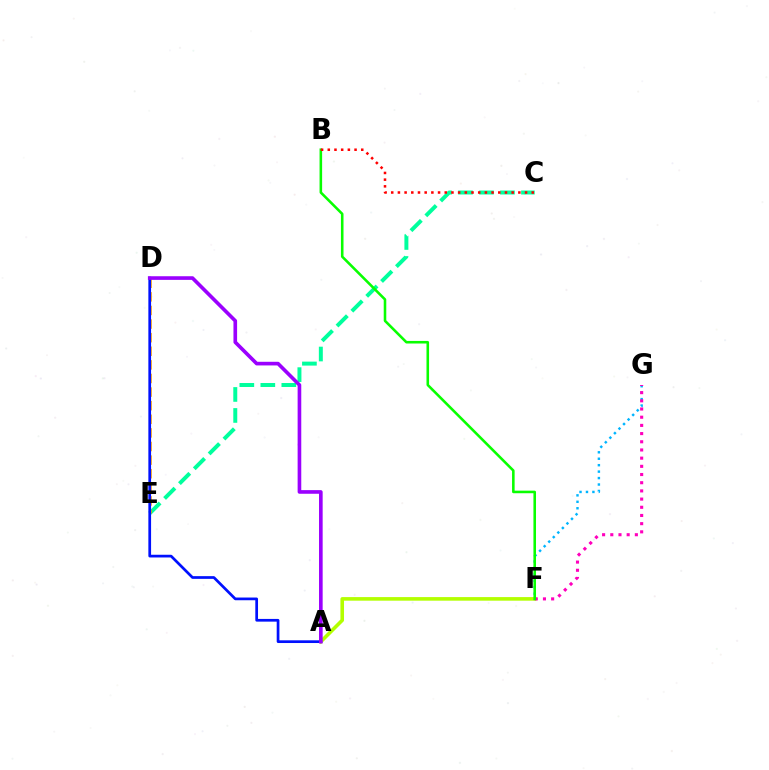{('A', 'F'): [{'color': '#b3ff00', 'line_style': 'solid', 'thickness': 2.59}], ('C', 'E'): [{'color': '#00ff9d', 'line_style': 'dashed', 'thickness': 2.85}], ('F', 'G'): [{'color': '#00b5ff', 'line_style': 'dotted', 'thickness': 1.75}, {'color': '#ff00bd', 'line_style': 'dotted', 'thickness': 2.22}], ('D', 'E'): [{'color': '#ffa500', 'line_style': 'dashed', 'thickness': 1.85}], ('A', 'D'): [{'color': '#0010ff', 'line_style': 'solid', 'thickness': 1.95}, {'color': '#9b00ff', 'line_style': 'solid', 'thickness': 2.62}], ('B', 'F'): [{'color': '#08ff00', 'line_style': 'solid', 'thickness': 1.85}], ('B', 'C'): [{'color': '#ff0000', 'line_style': 'dotted', 'thickness': 1.82}]}